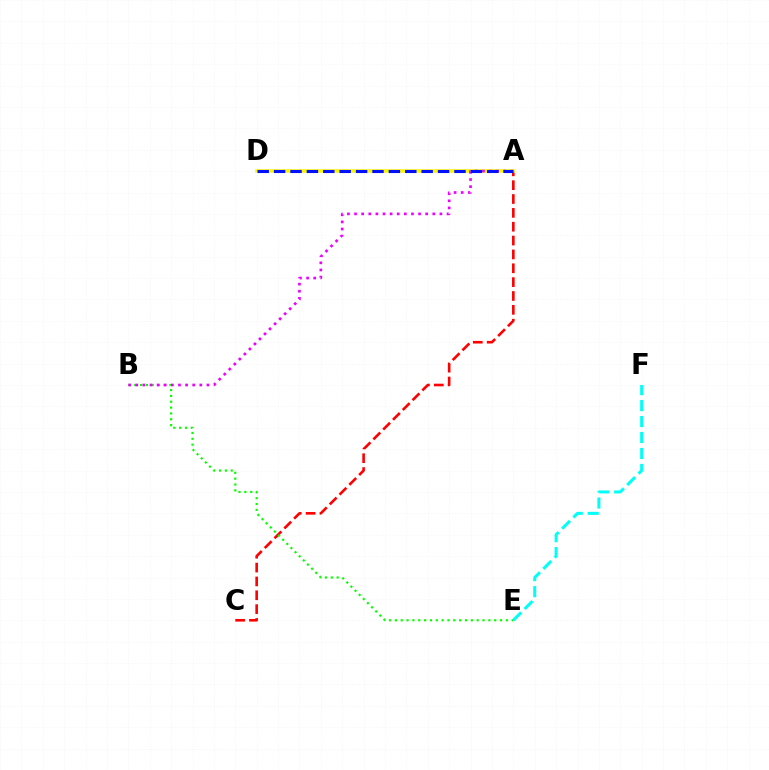{('A', 'C'): [{'color': '#ff0000', 'line_style': 'dashed', 'thickness': 1.88}], ('A', 'D'): [{'color': '#fcf500', 'line_style': 'solid', 'thickness': 2.54}, {'color': '#0010ff', 'line_style': 'dashed', 'thickness': 2.23}], ('B', 'E'): [{'color': '#08ff00', 'line_style': 'dotted', 'thickness': 1.59}], ('E', 'F'): [{'color': '#00fff6', 'line_style': 'dashed', 'thickness': 2.17}], ('A', 'B'): [{'color': '#ee00ff', 'line_style': 'dotted', 'thickness': 1.93}]}